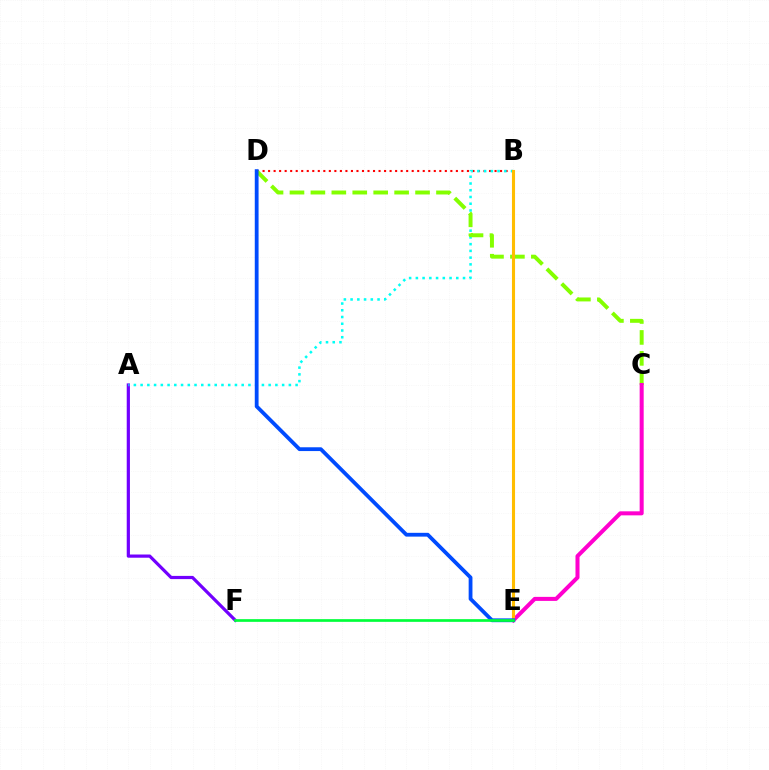{('B', 'D'): [{'color': '#ff0000', 'line_style': 'dotted', 'thickness': 1.5}], ('A', 'F'): [{'color': '#7200ff', 'line_style': 'solid', 'thickness': 2.31}], ('A', 'B'): [{'color': '#00fff6', 'line_style': 'dotted', 'thickness': 1.83}], ('C', 'D'): [{'color': '#84ff00', 'line_style': 'dashed', 'thickness': 2.84}], ('C', 'E'): [{'color': '#ff00cf', 'line_style': 'solid', 'thickness': 2.9}], ('B', 'E'): [{'color': '#ffbd00', 'line_style': 'solid', 'thickness': 2.23}], ('D', 'E'): [{'color': '#004bff', 'line_style': 'solid', 'thickness': 2.73}], ('E', 'F'): [{'color': '#00ff39', 'line_style': 'solid', 'thickness': 1.94}]}